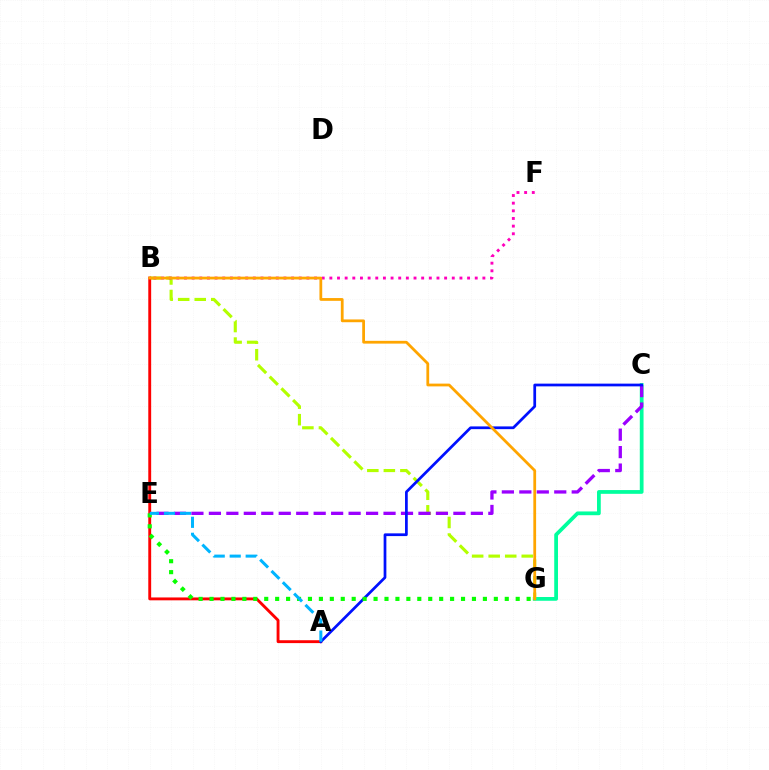{('C', 'G'): [{'color': '#00ff9d', 'line_style': 'solid', 'thickness': 2.71}], ('B', 'G'): [{'color': '#b3ff00', 'line_style': 'dashed', 'thickness': 2.25}, {'color': '#ffa500', 'line_style': 'solid', 'thickness': 2.0}], ('C', 'E'): [{'color': '#9b00ff', 'line_style': 'dashed', 'thickness': 2.37}], ('A', 'B'): [{'color': '#ff0000', 'line_style': 'solid', 'thickness': 2.07}], ('A', 'C'): [{'color': '#0010ff', 'line_style': 'solid', 'thickness': 1.97}], ('B', 'F'): [{'color': '#ff00bd', 'line_style': 'dotted', 'thickness': 2.08}], ('E', 'G'): [{'color': '#08ff00', 'line_style': 'dotted', 'thickness': 2.97}], ('A', 'E'): [{'color': '#00b5ff', 'line_style': 'dashed', 'thickness': 2.17}]}